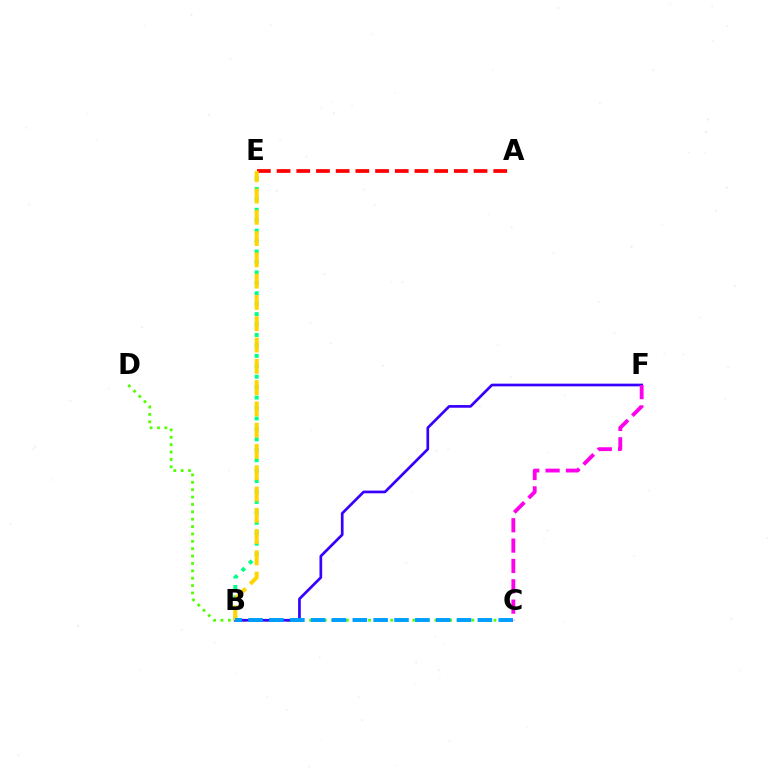{('C', 'D'): [{'color': '#4fff00', 'line_style': 'dotted', 'thickness': 2.0}], ('A', 'E'): [{'color': '#ff0000', 'line_style': 'dashed', 'thickness': 2.68}], ('B', 'F'): [{'color': '#3700ff', 'line_style': 'solid', 'thickness': 1.94}], ('C', 'F'): [{'color': '#ff00ed', 'line_style': 'dashed', 'thickness': 2.76}], ('B', 'E'): [{'color': '#00ff86', 'line_style': 'dotted', 'thickness': 2.84}, {'color': '#ffd500', 'line_style': 'dashed', 'thickness': 2.89}], ('B', 'C'): [{'color': '#009eff', 'line_style': 'dashed', 'thickness': 2.83}]}